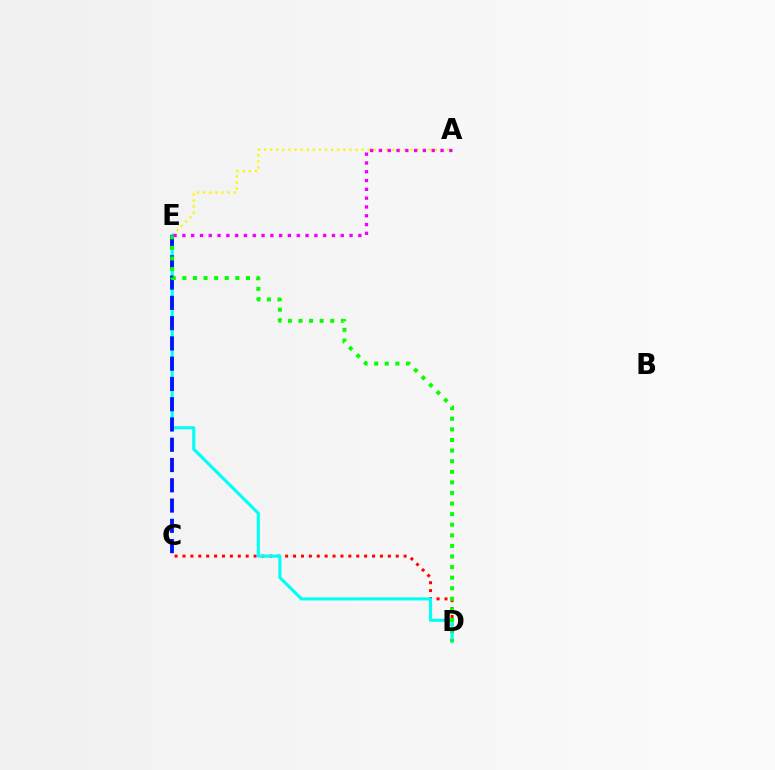{('C', 'D'): [{'color': '#ff0000', 'line_style': 'dotted', 'thickness': 2.15}], ('A', 'E'): [{'color': '#fcf500', 'line_style': 'dotted', 'thickness': 1.66}, {'color': '#ee00ff', 'line_style': 'dotted', 'thickness': 2.39}], ('D', 'E'): [{'color': '#00fff6', 'line_style': 'solid', 'thickness': 2.24}, {'color': '#08ff00', 'line_style': 'dotted', 'thickness': 2.88}], ('C', 'E'): [{'color': '#0010ff', 'line_style': 'dashed', 'thickness': 2.75}]}